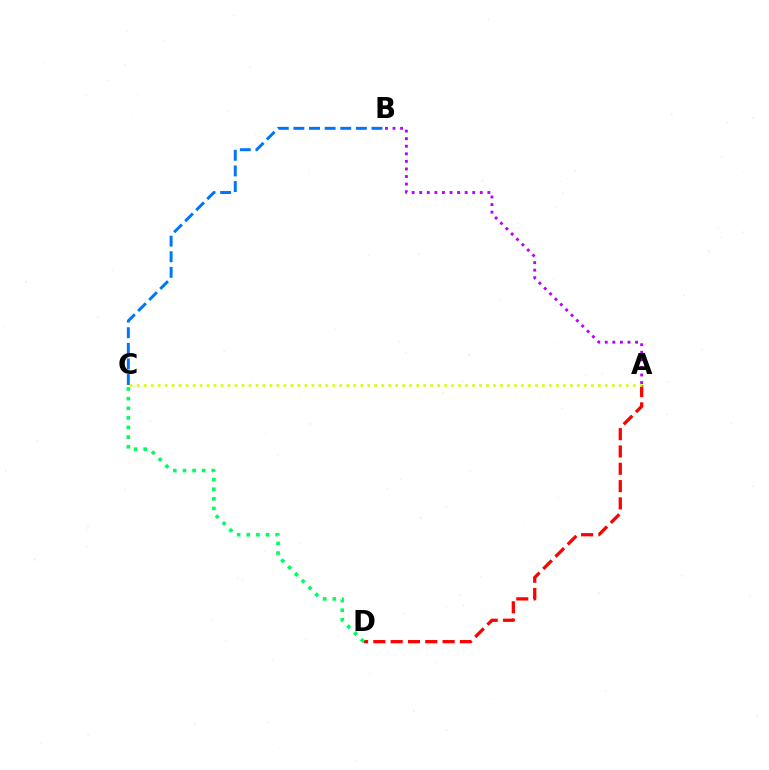{('A', 'D'): [{'color': '#ff0000', 'line_style': 'dashed', 'thickness': 2.35}], ('C', 'D'): [{'color': '#00ff5c', 'line_style': 'dotted', 'thickness': 2.61}], ('A', 'C'): [{'color': '#d1ff00', 'line_style': 'dotted', 'thickness': 1.9}], ('A', 'B'): [{'color': '#b900ff', 'line_style': 'dotted', 'thickness': 2.06}], ('B', 'C'): [{'color': '#0074ff', 'line_style': 'dashed', 'thickness': 2.12}]}